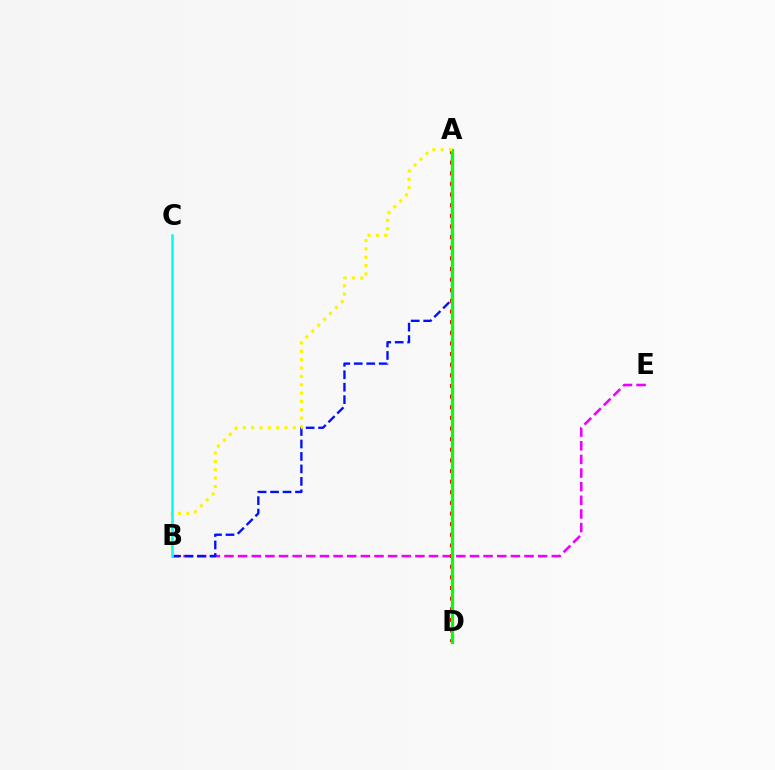{('B', 'E'): [{'color': '#ee00ff', 'line_style': 'dashed', 'thickness': 1.85}], ('A', 'B'): [{'color': '#0010ff', 'line_style': 'dashed', 'thickness': 1.69}, {'color': '#fcf500', 'line_style': 'dotted', 'thickness': 2.27}], ('A', 'D'): [{'color': '#ff0000', 'line_style': 'dotted', 'thickness': 2.89}, {'color': '#08ff00', 'line_style': 'solid', 'thickness': 2.3}], ('B', 'C'): [{'color': '#00fff6', 'line_style': 'solid', 'thickness': 1.85}]}